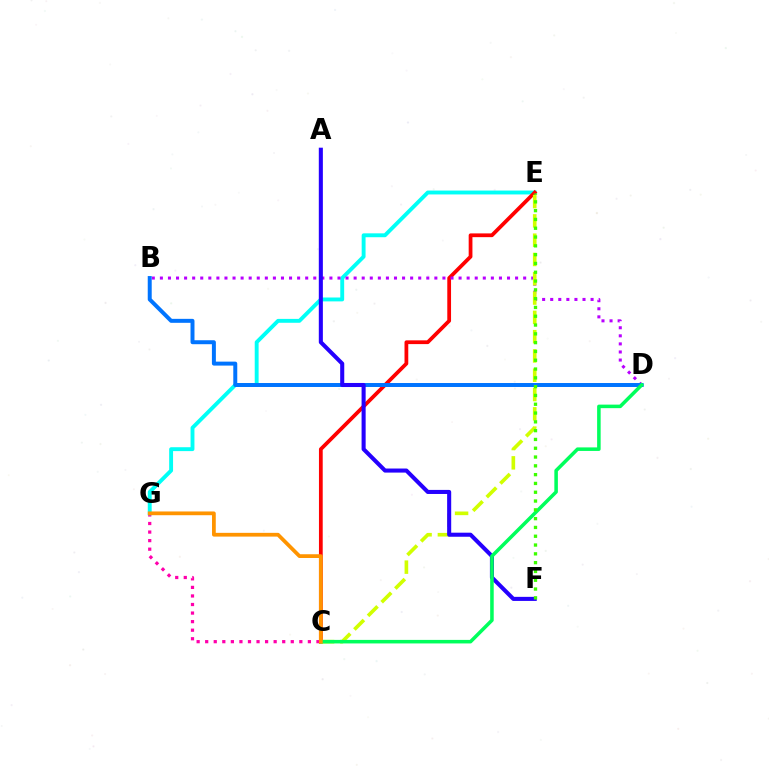{('C', 'G'): [{'color': '#ff00ac', 'line_style': 'dotted', 'thickness': 2.33}, {'color': '#ff9400', 'line_style': 'solid', 'thickness': 2.7}], ('E', 'G'): [{'color': '#00fff6', 'line_style': 'solid', 'thickness': 2.8}], ('C', 'E'): [{'color': '#ff0000', 'line_style': 'solid', 'thickness': 2.71}, {'color': '#d1ff00', 'line_style': 'dashed', 'thickness': 2.62}], ('B', 'D'): [{'color': '#b900ff', 'line_style': 'dotted', 'thickness': 2.19}, {'color': '#0074ff', 'line_style': 'solid', 'thickness': 2.86}], ('A', 'F'): [{'color': '#2500ff', 'line_style': 'solid', 'thickness': 2.93}], ('C', 'D'): [{'color': '#00ff5c', 'line_style': 'solid', 'thickness': 2.55}], ('E', 'F'): [{'color': '#3dff00', 'line_style': 'dotted', 'thickness': 2.39}]}